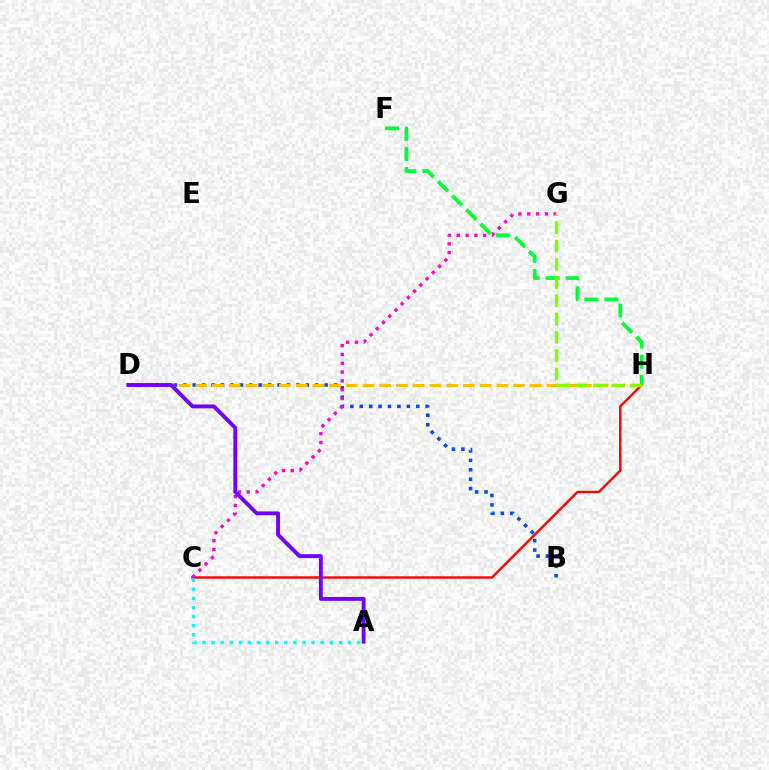{('C', 'H'): [{'color': '#ff0000', 'line_style': 'solid', 'thickness': 1.73}], ('B', 'D'): [{'color': '#004bff', 'line_style': 'dotted', 'thickness': 2.56}], ('D', 'H'): [{'color': '#ffbd00', 'line_style': 'dashed', 'thickness': 2.27}], ('C', 'G'): [{'color': '#ff00cf', 'line_style': 'dotted', 'thickness': 2.39}], ('F', 'H'): [{'color': '#00ff39', 'line_style': 'dashed', 'thickness': 2.72}], ('G', 'H'): [{'color': '#84ff00', 'line_style': 'dashed', 'thickness': 2.48}], ('A', 'C'): [{'color': '#00fff6', 'line_style': 'dotted', 'thickness': 2.47}], ('A', 'D'): [{'color': '#7200ff', 'line_style': 'solid', 'thickness': 2.79}]}